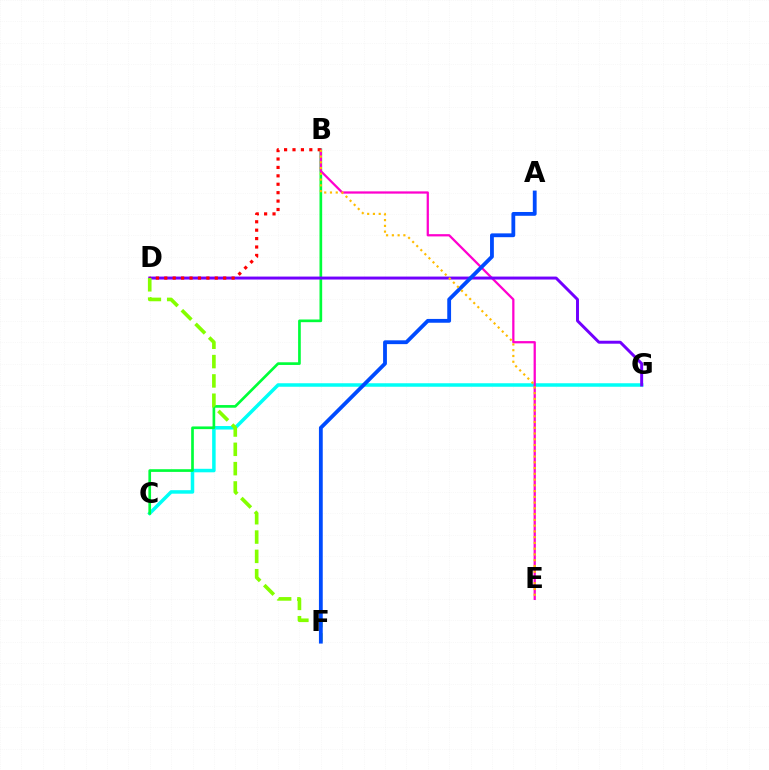{('C', 'G'): [{'color': '#00fff6', 'line_style': 'solid', 'thickness': 2.52}], ('B', 'C'): [{'color': '#00ff39', 'line_style': 'solid', 'thickness': 1.93}], ('B', 'E'): [{'color': '#ff00cf', 'line_style': 'solid', 'thickness': 1.63}, {'color': '#ffbd00', 'line_style': 'dotted', 'thickness': 1.56}], ('D', 'G'): [{'color': '#7200ff', 'line_style': 'solid', 'thickness': 2.13}], ('B', 'D'): [{'color': '#ff0000', 'line_style': 'dotted', 'thickness': 2.29}], ('D', 'F'): [{'color': '#84ff00', 'line_style': 'dashed', 'thickness': 2.62}], ('A', 'F'): [{'color': '#004bff', 'line_style': 'solid', 'thickness': 2.74}]}